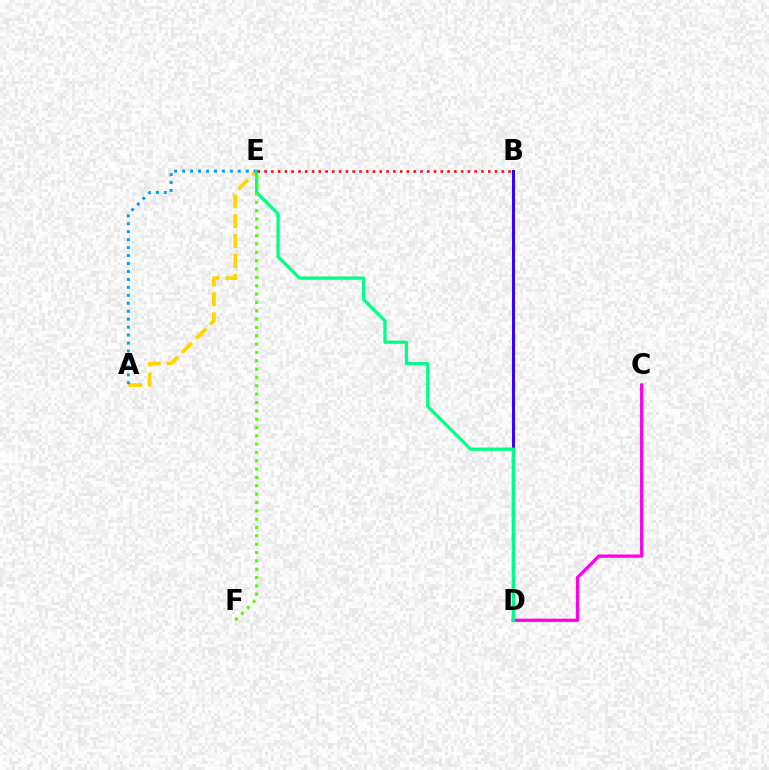{('B', 'D'): [{'color': '#3700ff', 'line_style': 'solid', 'thickness': 2.2}], ('C', 'D'): [{'color': '#ff00ed', 'line_style': 'solid', 'thickness': 2.35}], ('A', 'E'): [{'color': '#ffd500', 'line_style': 'dashed', 'thickness': 2.7}, {'color': '#009eff', 'line_style': 'dotted', 'thickness': 2.16}], ('D', 'E'): [{'color': '#00ff86', 'line_style': 'solid', 'thickness': 2.35}], ('E', 'F'): [{'color': '#4fff00', 'line_style': 'dotted', 'thickness': 2.27}], ('B', 'E'): [{'color': '#ff0000', 'line_style': 'dotted', 'thickness': 1.84}]}